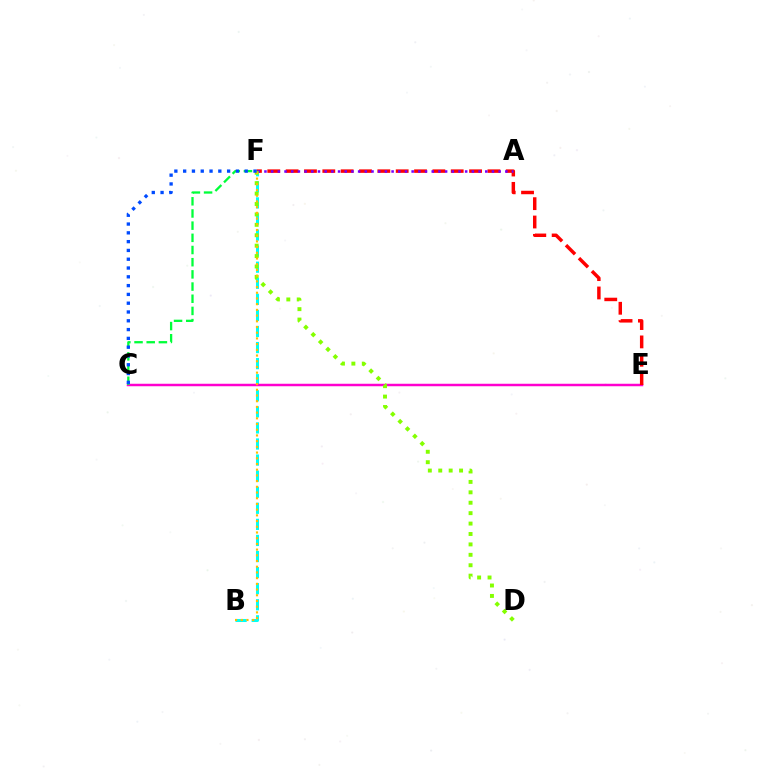{('B', 'F'): [{'color': '#00fff6', 'line_style': 'dashed', 'thickness': 2.18}, {'color': '#ffbd00', 'line_style': 'dotted', 'thickness': 1.55}], ('C', 'E'): [{'color': '#ff00cf', 'line_style': 'solid', 'thickness': 1.79}], ('E', 'F'): [{'color': '#ff0000', 'line_style': 'dashed', 'thickness': 2.49}], ('C', 'F'): [{'color': '#00ff39', 'line_style': 'dashed', 'thickness': 1.65}, {'color': '#004bff', 'line_style': 'dotted', 'thickness': 2.39}], ('A', 'F'): [{'color': '#7200ff', 'line_style': 'dotted', 'thickness': 1.82}], ('D', 'F'): [{'color': '#84ff00', 'line_style': 'dotted', 'thickness': 2.83}]}